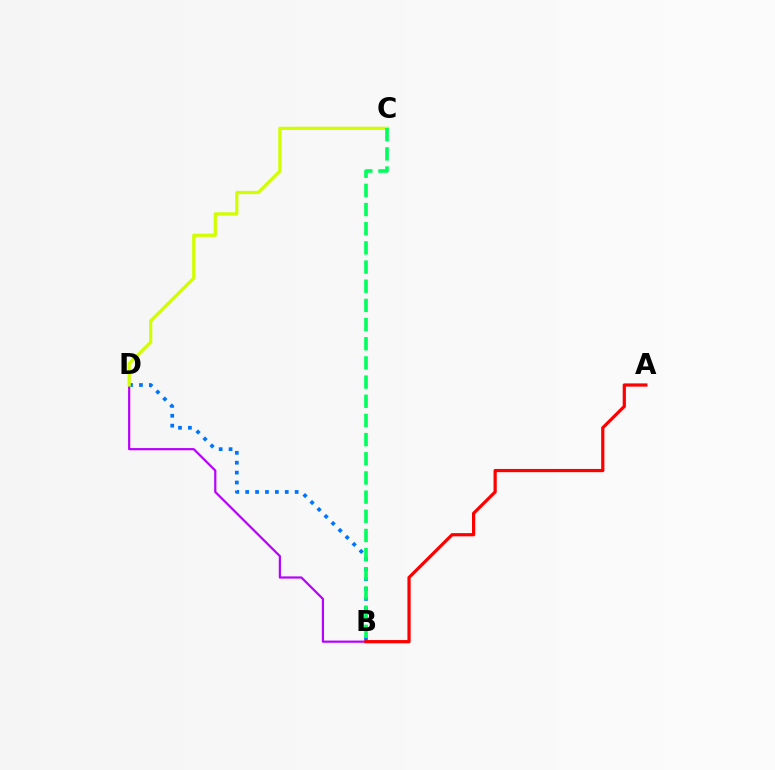{('B', 'D'): [{'color': '#b900ff', 'line_style': 'solid', 'thickness': 1.58}, {'color': '#0074ff', 'line_style': 'dotted', 'thickness': 2.69}], ('A', 'B'): [{'color': '#ff0000', 'line_style': 'solid', 'thickness': 2.32}], ('C', 'D'): [{'color': '#d1ff00', 'line_style': 'solid', 'thickness': 2.32}], ('B', 'C'): [{'color': '#00ff5c', 'line_style': 'dashed', 'thickness': 2.6}]}